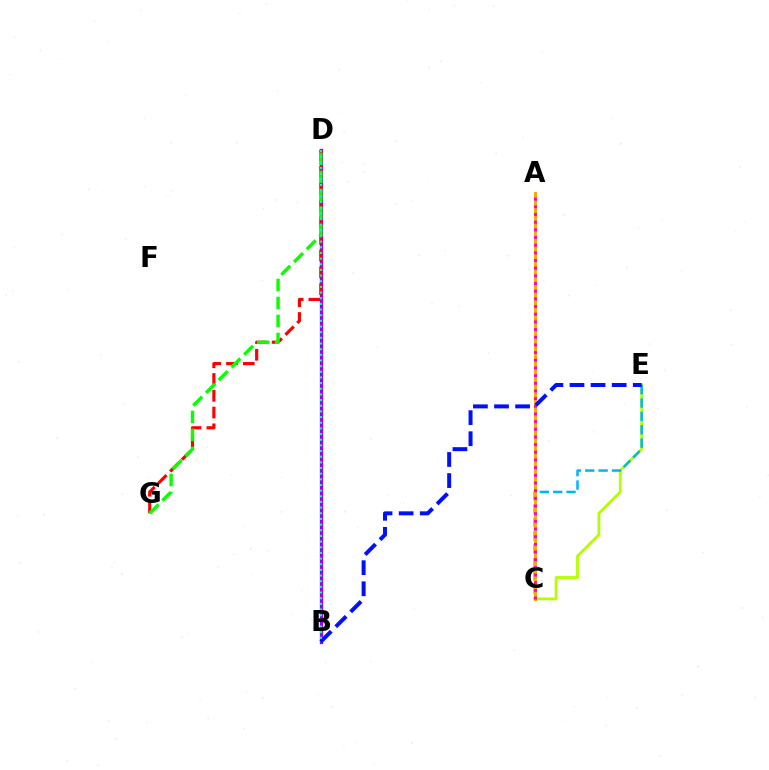{('B', 'D'): [{'color': '#9b00ff', 'line_style': 'solid', 'thickness': 2.36}, {'color': '#00ff9d', 'line_style': 'dotted', 'thickness': 1.54}], ('D', 'G'): [{'color': '#ff0000', 'line_style': 'dashed', 'thickness': 2.28}, {'color': '#08ff00', 'line_style': 'dashed', 'thickness': 2.44}], ('C', 'E'): [{'color': '#b3ff00', 'line_style': 'solid', 'thickness': 2.03}, {'color': '#00b5ff', 'line_style': 'dashed', 'thickness': 1.82}], ('A', 'C'): [{'color': '#ffa500', 'line_style': 'solid', 'thickness': 2.12}, {'color': '#ff00bd', 'line_style': 'dotted', 'thickness': 2.08}], ('B', 'E'): [{'color': '#0010ff', 'line_style': 'dashed', 'thickness': 2.86}]}